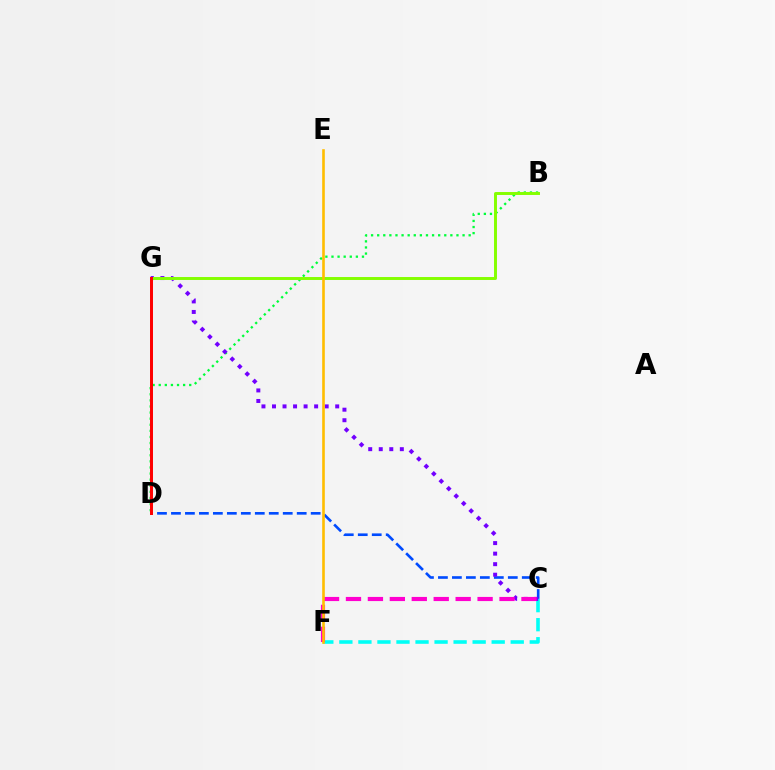{('C', 'D'): [{'color': '#004bff', 'line_style': 'dashed', 'thickness': 1.9}], ('B', 'D'): [{'color': '#00ff39', 'line_style': 'dotted', 'thickness': 1.66}], ('C', 'F'): [{'color': '#00fff6', 'line_style': 'dashed', 'thickness': 2.59}, {'color': '#ff00cf', 'line_style': 'dashed', 'thickness': 2.98}], ('C', 'G'): [{'color': '#7200ff', 'line_style': 'dotted', 'thickness': 2.86}], ('B', 'G'): [{'color': '#84ff00', 'line_style': 'solid', 'thickness': 2.12}], ('E', 'F'): [{'color': '#ffbd00', 'line_style': 'solid', 'thickness': 1.89}], ('D', 'G'): [{'color': '#ff0000', 'line_style': 'solid', 'thickness': 2.14}]}